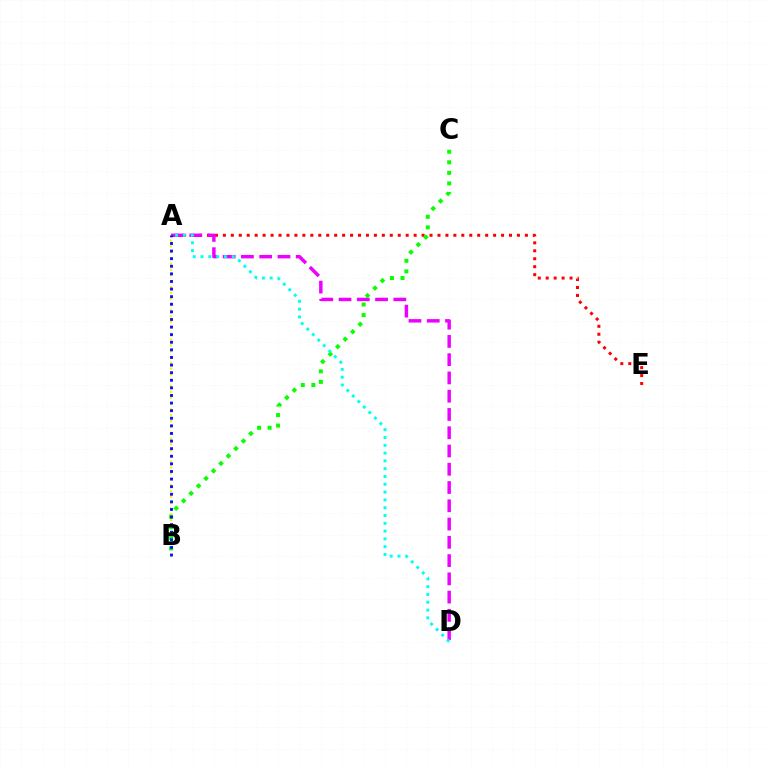{('A', 'B'): [{'color': '#fcf500', 'line_style': 'dotted', 'thickness': 1.58}, {'color': '#0010ff', 'line_style': 'dotted', 'thickness': 2.06}], ('A', 'E'): [{'color': '#ff0000', 'line_style': 'dotted', 'thickness': 2.16}], ('A', 'D'): [{'color': '#ee00ff', 'line_style': 'dashed', 'thickness': 2.48}, {'color': '#00fff6', 'line_style': 'dotted', 'thickness': 2.12}], ('B', 'C'): [{'color': '#08ff00', 'line_style': 'dotted', 'thickness': 2.87}]}